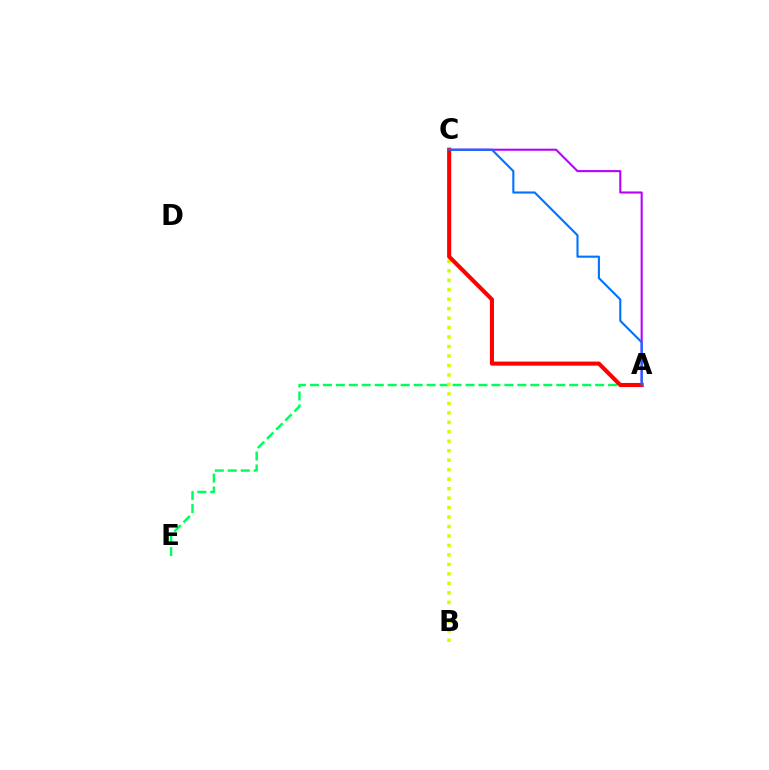{('A', 'E'): [{'color': '#00ff5c', 'line_style': 'dashed', 'thickness': 1.76}], ('A', 'C'): [{'color': '#b900ff', 'line_style': 'solid', 'thickness': 1.5}, {'color': '#ff0000', 'line_style': 'solid', 'thickness': 2.93}, {'color': '#0074ff', 'line_style': 'solid', 'thickness': 1.53}], ('B', 'C'): [{'color': '#d1ff00', 'line_style': 'dotted', 'thickness': 2.57}]}